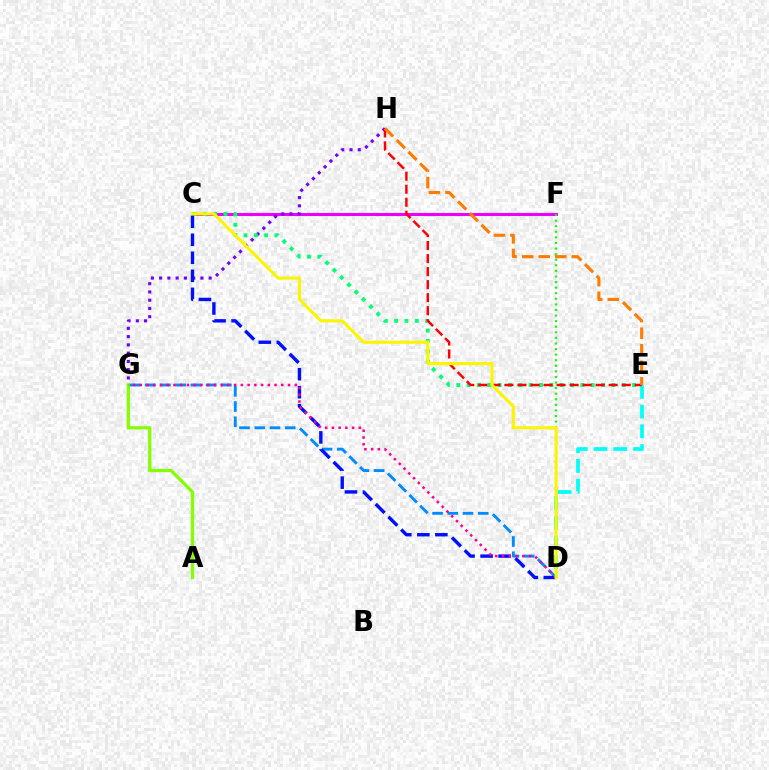{('C', 'F'): [{'color': '#ee00ff', 'line_style': 'solid', 'thickness': 2.19}], ('D', 'F'): [{'color': '#08ff00', 'line_style': 'dotted', 'thickness': 1.52}], ('G', 'H'): [{'color': '#7200ff', 'line_style': 'dotted', 'thickness': 2.24}], ('D', 'E'): [{'color': '#00fff6', 'line_style': 'dashed', 'thickness': 2.68}], ('A', 'G'): [{'color': '#84ff00', 'line_style': 'solid', 'thickness': 2.33}], ('C', 'E'): [{'color': '#00ff74', 'line_style': 'dotted', 'thickness': 2.81}], ('E', 'H'): [{'color': '#ff0000', 'line_style': 'dashed', 'thickness': 1.77}, {'color': '#ff7c00', 'line_style': 'dashed', 'thickness': 2.25}], ('D', 'G'): [{'color': '#008cff', 'line_style': 'dashed', 'thickness': 2.07}, {'color': '#ff0094', 'line_style': 'dotted', 'thickness': 1.83}], ('C', 'D'): [{'color': '#0010ff', 'line_style': 'dashed', 'thickness': 2.45}, {'color': '#fcf500', 'line_style': 'solid', 'thickness': 2.23}]}